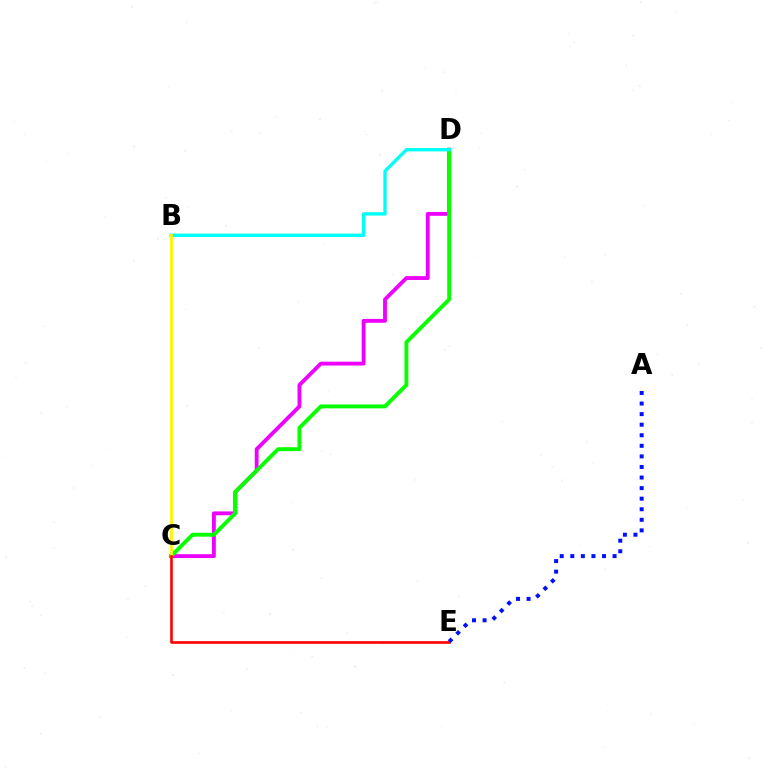{('C', 'D'): [{'color': '#ee00ff', 'line_style': 'solid', 'thickness': 2.77}, {'color': '#08ff00', 'line_style': 'solid', 'thickness': 2.8}], ('B', 'D'): [{'color': '#00fff6', 'line_style': 'solid', 'thickness': 2.41}], ('B', 'C'): [{'color': '#fcf500', 'line_style': 'solid', 'thickness': 2.02}], ('C', 'E'): [{'color': '#ff0000', 'line_style': 'solid', 'thickness': 1.88}], ('A', 'E'): [{'color': '#0010ff', 'line_style': 'dotted', 'thickness': 2.87}]}